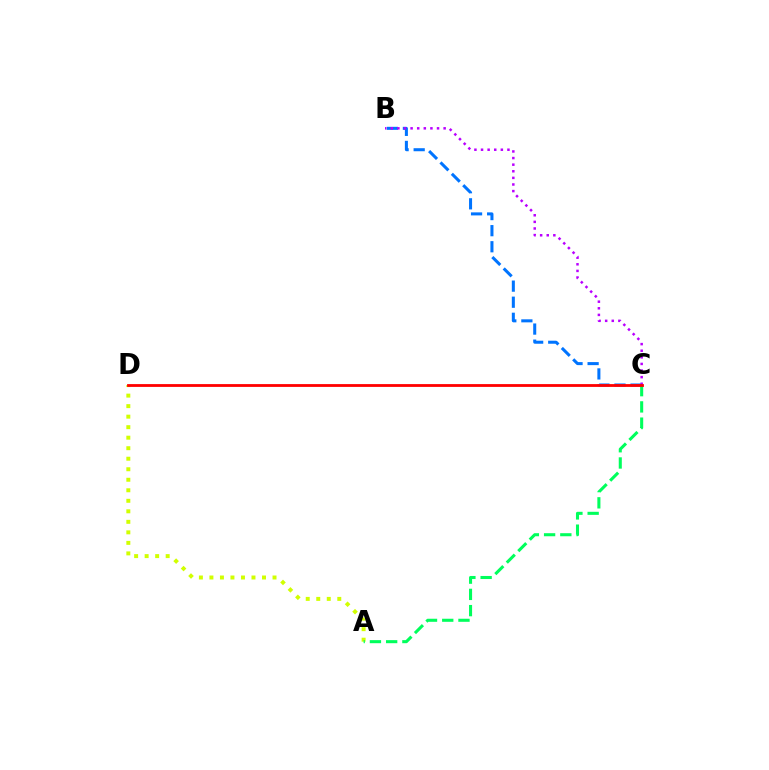{('A', 'D'): [{'color': '#d1ff00', 'line_style': 'dotted', 'thickness': 2.86}], ('B', 'C'): [{'color': '#0074ff', 'line_style': 'dashed', 'thickness': 2.18}, {'color': '#b900ff', 'line_style': 'dotted', 'thickness': 1.8}], ('A', 'C'): [{'color': '#00ff5c', 'line_style': 'dashed', 'thickness': 2.21}], ('C', 'D'): [{'color': '#ff0000', 'line_style': 'solid', 'thickness': 2.02}]}